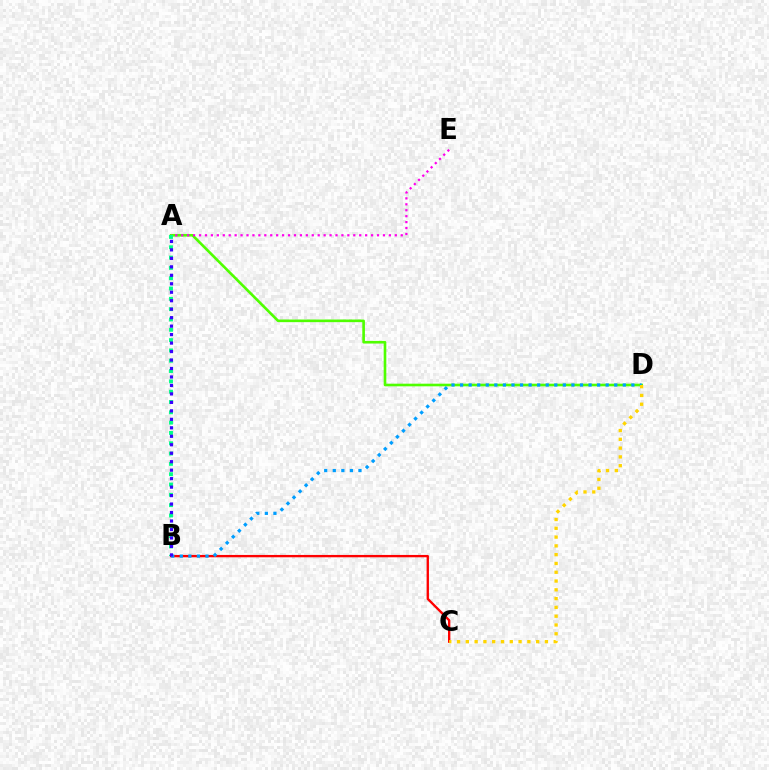{('A', 'D'): [{'color': '#4fff00', 'line_style': 'solid', 'thickness': 1.9}], ('B', 'C'): [{'color': '#ff0000', 'line_style': 'solid', 'thickness': 1.69}], ('A', 'E'): [{'color': '#ff00ed', 'line_style': 'dotted', 'thickness': 1.61}], ('B', 'D'): [{'color': '#009eff', 'line_style': 'dotted', 'thickness': 2.33}], ('A', 'B'): [{'color': '#00ff86', 'line_style': 'dotted', 'thickness': 2.8}, {'color': '#3700ff', 'line_style': 'dotted', 'thickness': 2.3}], ('C', 'D'): [{'color': '#ffd500', 'line_style': 'dotted', 'thickness': 2.39}]}